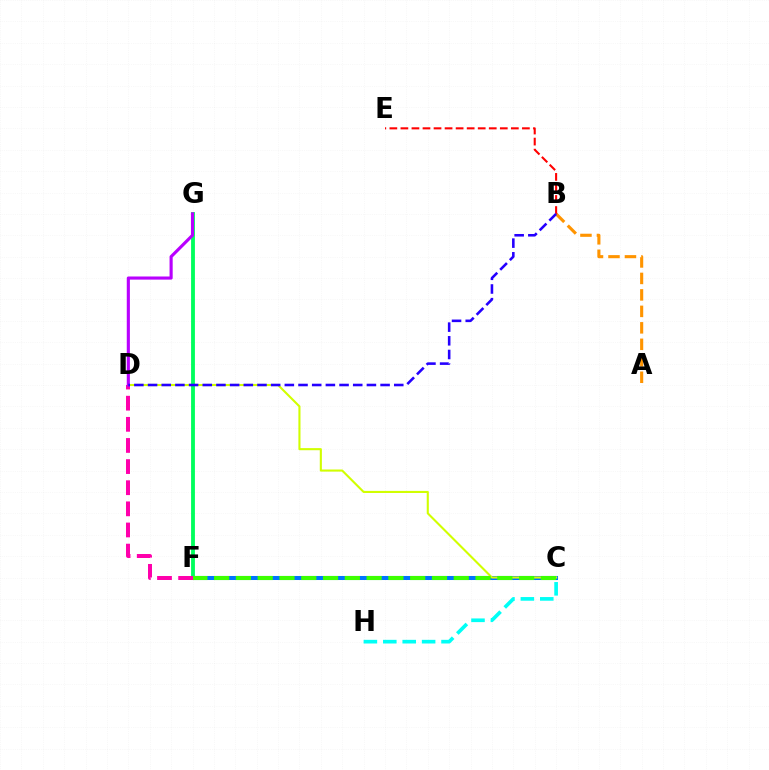{('C', 'H'): [{'color': '#00fff6', 'line_style': 'dashed', 'thickness': 2.64}], ('C', 'F'): [{'color': '#0074ff', 'line_style': 'solid', 'thickness': 2.91}, {'color': '#3dff00', 'line_style': 'dashed', 'thickness': 2.96}], ('A', 'B'): [{'color': '#ff9400', 'line_style': 'dashed', 'thickness': 2.24}], ('C', 'D'): [{'color': '#d1ff00', 'line_style': 'solid', 'thickness': 1.51}], ('F', 'G'): [{'color': '#00ff5c', 'line_style': 'solid', 'thickness': 2.76}], ('B', 'E'): [{'color': '#ff0000', 'line_style': 'dashed', 'thickness': 1.5}], ('D', 'F'): [{'color': '#ff00ac', 'line_style': 'dashed', 'thickness': 2.87}], ('D', 'G'): [{'color': '#b900ff', 'line_style': 'solid', 'thickness': 2.25}], ('B', 'D'): [{'color': '#2500ff', 'line_style': 'dashed', 'thickness': 1.86}]}